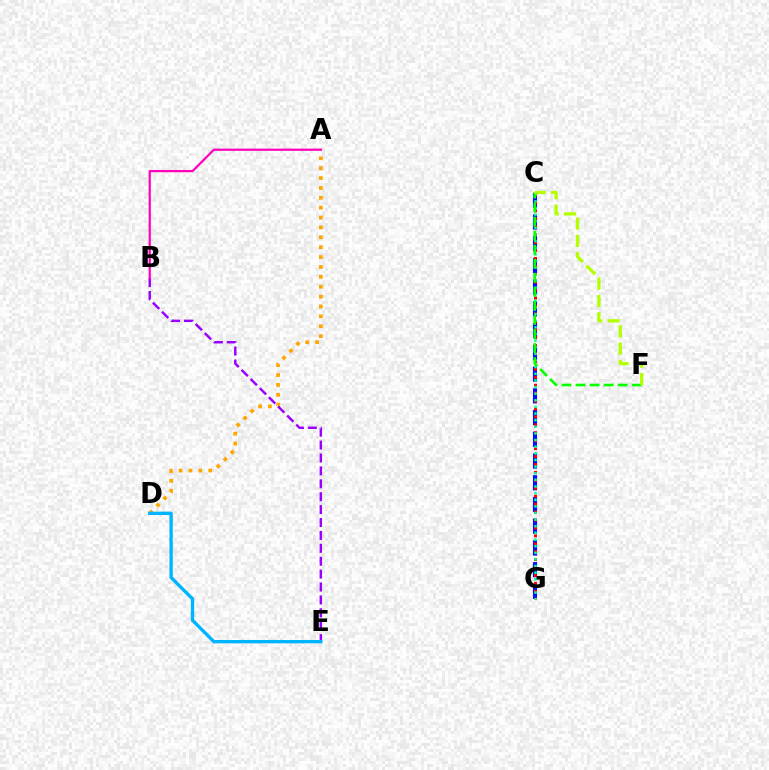{('A', 'D'): [{'color': '#ffa500', 'line_style': 'dotted', 'thickness': 2.68}], ('C', 'G'): [{'color': '#0010ff', 'line_style': 'dashed', 'thickness': 2.95}, {'color': '#ff0000', 'line_style': 'dotted', 'thickness': 2.15}, {'color': '#00ff9d', 'line_style': 'dotted', 'thickness': 1.8}], ('B', 'E'): [{'color': '#9b00ff', 'line_style': 'dashed', 'thickness': 1.75}], ('D', 'E'): [{'color': '#00b5ff', 'line_style': 'solid', 'thickness': 2.4}], ('C', 'F'): [{'color': '#08ff00', 'line_style': 'dashed', 'thickness': 1.91}, {'color': '#b3ff00', 'line_style': 'dashed', 'thickness': 2.34}], ('A', 'B'): [{'color': '#ff00bd', 'line_style': 'solid', 'thickness': 1.6}]}